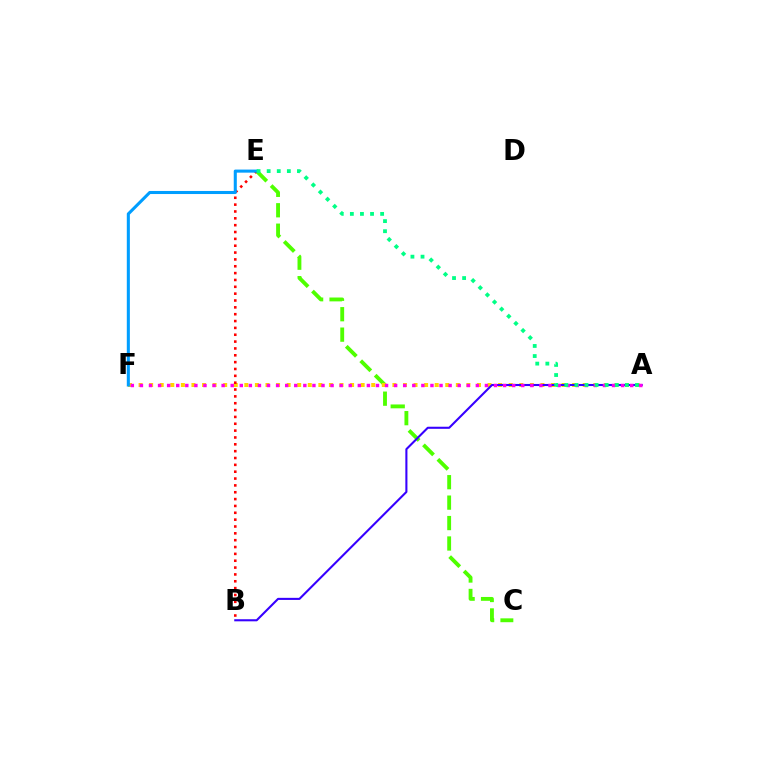{('C', 'E'): [{'color': '#4fff00', 'line_style': 'dashed', 'thickness': 2.78}], ('A', 'F'): [{'color': '#ffd500', 'line_style': 'dotted', 'thickness': 2.87}, {'color': '#ff00ed', 'line_style': 'dotted', 'thickness': 2.47}], ('B', 'E'): [{'color': '#ff0000', 'line_style': 'dotted', 'thickness': 1.86}], ('E', 'F'): [{'color': '#009eff', 'line_style': 'solid', 'thickness': 2.21}], ('A', 'B'): [{'color': '#3700ff', 'line_style': 'solid', 'thickness': 1.5}], ('A', 'E'): [{'color': '#00ff86', 'line_style': 'dotted', 'thickness': 2.74}]}